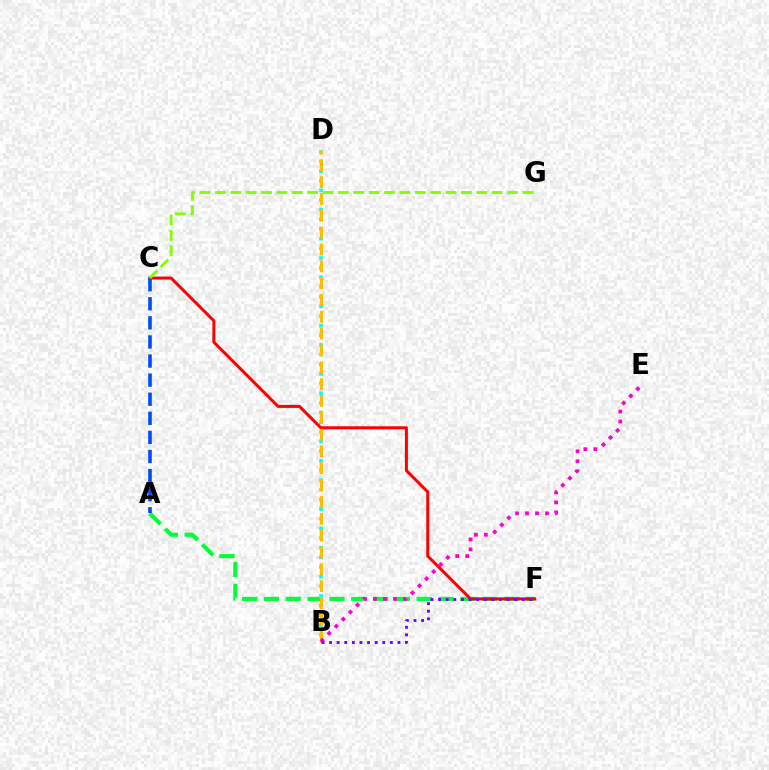{('A', 'F'): [{'color': '#00ff39', 'line_style': 'dashed', 'thickness': 2.96}], ('B', 'D'): [{'color': '#00fff6', 'line_style': 'dotted', 'thickness': 2.62}, {'color': '#ffbd00', 'line_style': 'dashed', 'thickness': 2.29}], ('C', 'F'): [{'color': '#ff0000', 'line_style': 'solid', 'thickness': 2.17}], ('B', 'E'): [{'color': '#ff00cf', 'line_style': 'dotted', 'thickness': 2.72}], ('A', 'C'): [{'color': '#004bff', 'line_style': 'dashed', 'thickness': 2.59}], ('C', 'G'): [{'color': '#84ff00', 'line_style': 'dashed', 'thickness': 2.09}], ('B', 'F'): [{'color': '#7200ff', 'line_style': 'dotted', 'thickness': 2.07}]}